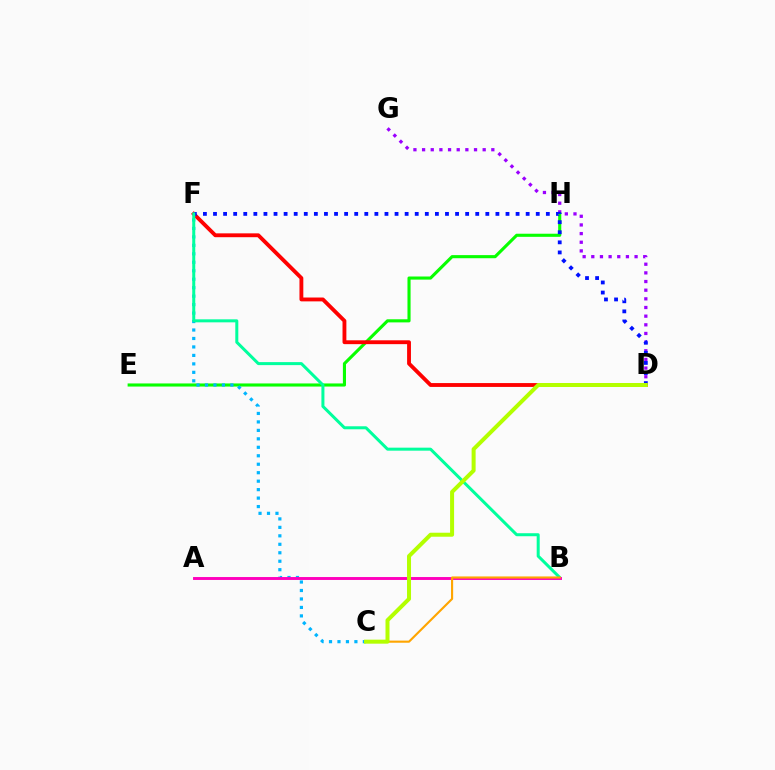{('D', 'G'): [{'color': '#9b00ff', 'line_style': 'dotted', 'thickness': 2.35}], ('E', 'H'): [{'color': '#08ff00', 'line_style': 'solid', 'thickness': 2.24}], ('D', 'F'): [{'color': '#ff0000', 'line_style': 'solid', 'thickness': 2.77}, {'color': '#0010ff', 'line_style': 'dotted', 'thickness': 2.74}], ('C', 'F'): [{'color': '#00b5ff', 'line_style': 'dotted', 'thickness': 2.3}], ('B', 'F'): [{'color': '#00ff9d', 'line_style': 'solid', 'thickness': 2.17}], ('A', 'B'): [{'color': '#ff00bd', 'line_style': 'solid', 'thickness': 2.1}], ('B', 'C'): [{'color': '#ffa500', 'line_style': 'solid', 'thickness': 1.53}], ('C', 'D'): [{'color': '#b3ff00', 'line_style': 'solid', 'thickness': 2.88}]}